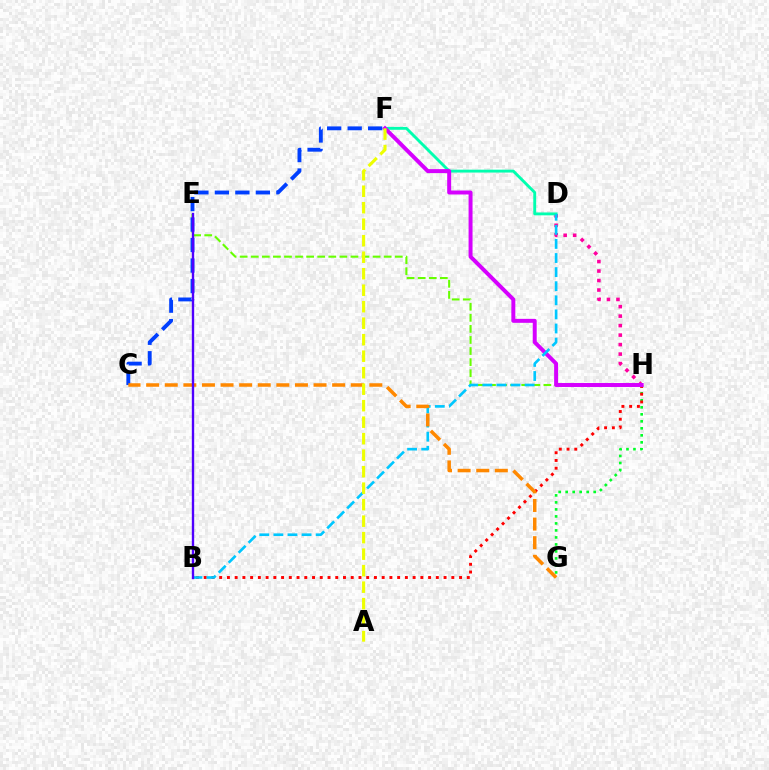{('G', 'H'): [{'color': '#00ff27', 'line_style': 'dotted', 'thickness': 1.9}], ('B', 'H'): [{'color': '#ff0000', 'line_style': 'dotted', 'thickness': 2.1}], ('D', 'H'): [{'color': '#ff00a0', 'line_style': 'dotted', 'thickness': 2.58}], ('D', 'F'): [{'color': '#00ffaf', 'line_style': 'solid', 'thickness': 2.07}], ('E', 'H'): [{'color': '#66ff00', 'line_style': 'dashed', 'thickness': 1.5}], ('F', 'H'): [{'color': '#d600ff', 'line_style': 'solid', 'thickness': 2.85}], ('C', 'F'): [{'color': '#003fff', 'line_style': 'dashed', 'thickness': 2.78}], ('B', 'D'): [{'color': '#00c7ff', 'line_style': 'dashed', 'thickness': 1.91}], ('C', 'G'): [{'color': '#ff8800', 'line_style': 'dashed', 'thickness': 2.53}], ('B', 'E'): [{'color': '#4f00ff', 'line_style': 'solid', 'thickness': 1.71}], ('A', 'F'): [{'color': '#eeff00', 'line_style': 'dashed', 'thickness': 2.24}]}